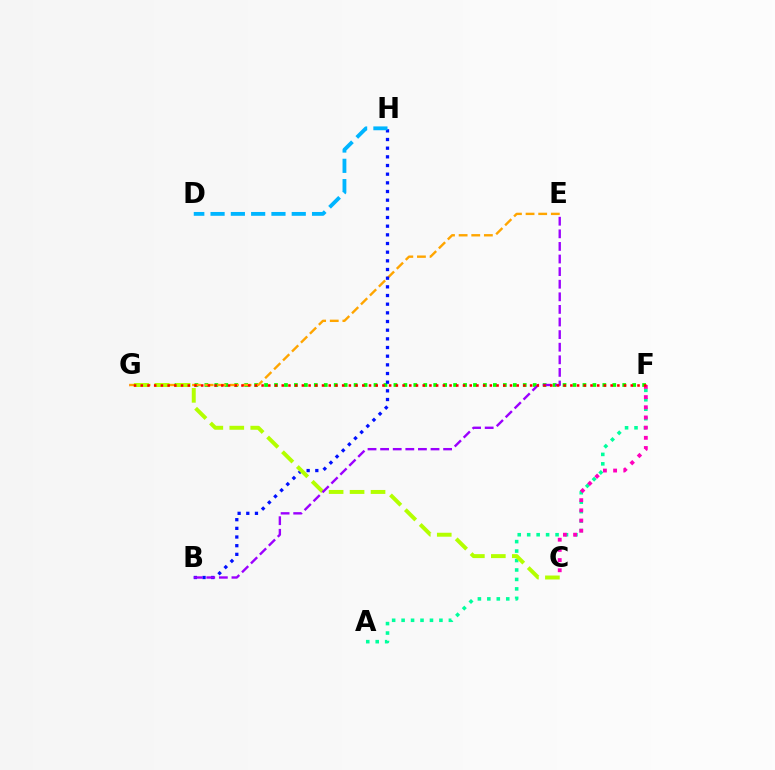{('A', 'F'): [{'color': '#00ff9d', 'line_style': 'dotted', 'thickness': 2.57}], ('F', 'G'): [{'color': '#08ff00', 'line_style': 'dotted', 'thickness': 2.7}, {'color': '#ff0000', 'line_style': 'dotted', 'thickness': 1.82}], ('C', 'F'): [{'color': '#ff00bd', 'line_style': 'dotted', 'thickness': 2.77}], ('E', 'G'): [{'color': '#ffa500', 'line_style': 'dashed', 'thickness': 1.72}], ('B', 'H'): [{'color': '#0010ff', 'line_style': 'dotted', 'thickness': 2.35}], ('C', 'G'): [{'color': '#b3ff00', 'line_style': 'dashed', 'thickness': 2.85}], ('B', 'E'): [{'color': '#9b00ff', 'line_style': 'dashed', 'thickness': 1.71}], ('D', 'H'): [{'color': '#00b5ff', 'line_style': 'dashed', 'thickness': 2.76}]}